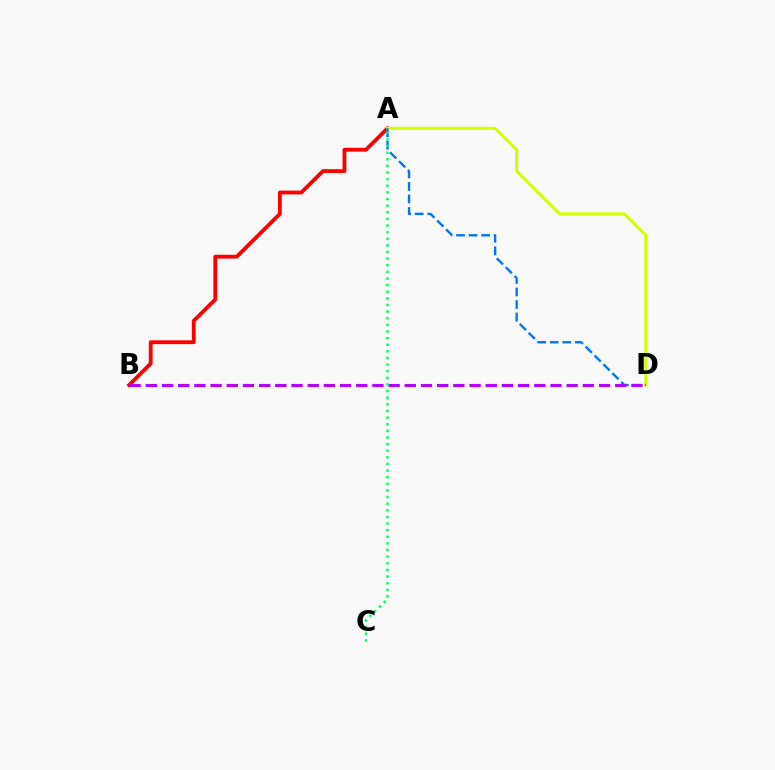{('A', 'B'): [{'color': '#ff0000', 'line_style': 'solid', 'thickness': 2.76}], ('A', 'D'): [{'color': '#d1ff00', 'line_style': 'solid', 'thickness': 2.19}, {'color': '#0074ff', 'line_style': 'dashed', 'thickness': 1.7}], ('B', 'D'): [{'color': '#b900ff', 'line_style': 'dashed', 'thickness': 2.2}], ('A', 'C'): [{'color': '#00ff5c', 'line_style': 'dotted', 'thickness': 1.8}]}